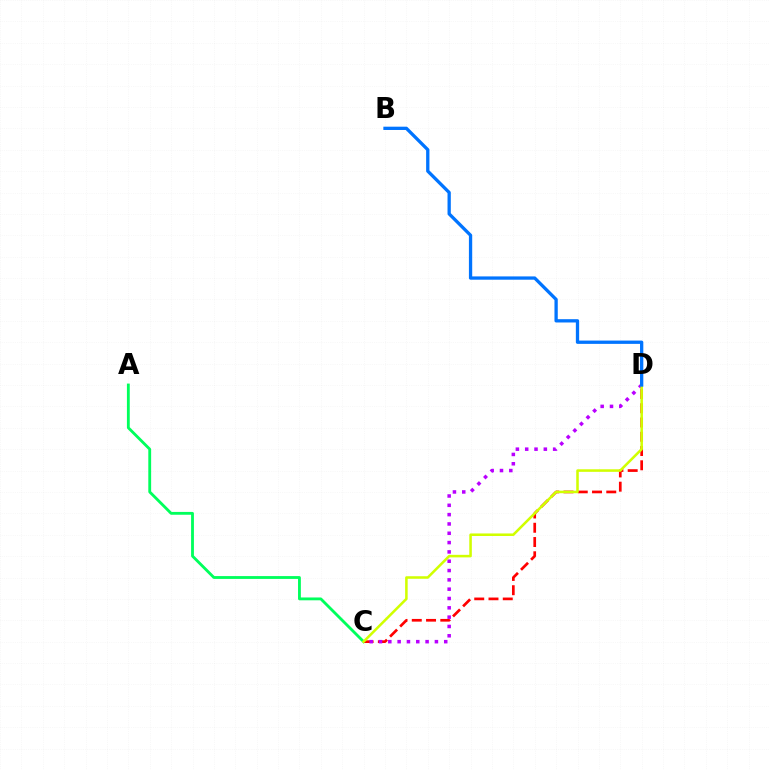{('A', 'C'): [{'color': '#00ff5c', 'line_style': 'solid', 'thickness': 2.04}], ('C', 'D'): [{'color': '#ff0000', 'line_style': 'dashed', 'thickness': 1.94}, {'color': '#b900ff', 'line_style': 'dotted', 'thickness': 2.53}, {'color': '#d1ff00', 'line_style': 'solid', 'thickness': 1.83}], ('B', 'D'): [{'color': '#0074ff', 'line_style': 'solid', 'thickness': 2.37}]}